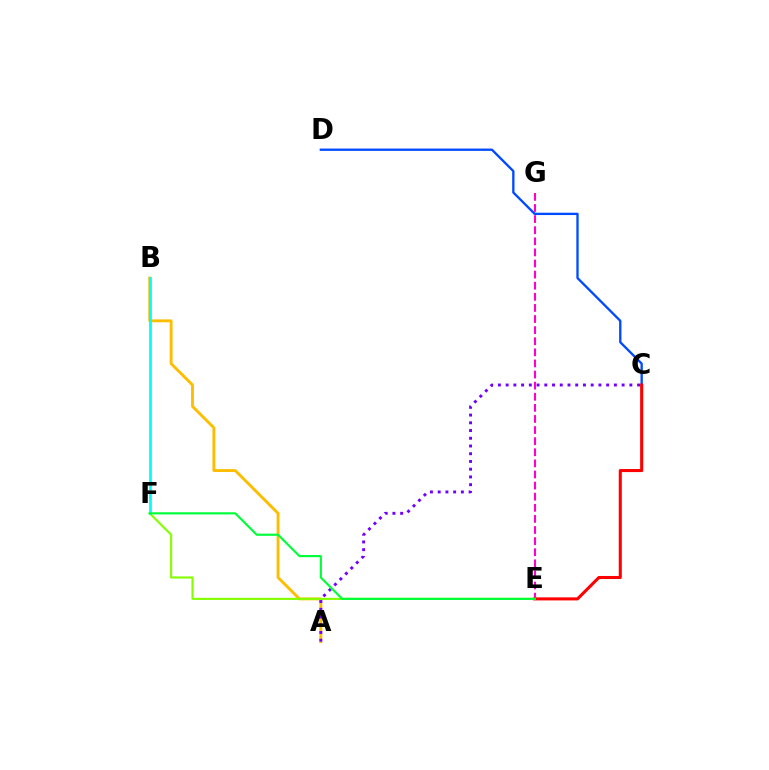{('A', 'B'): [{'color': '#ffbd00', 'line_style': 'solid', 'thickness': 2.07}], ('A', 'C'): [{'color': '#7200ff', 'line_style': 'dotted', 'thickness': 2.1}], ('C', 'D'): [{'color': '#004bff', 'line_style': 'solid', 'thickness': 1.68}], ('E', 'G'): [{'color': '#ff00cf', 'line_style': 'dashed', 'thickness': 1.51}], ('C', 'E'): [{'color': '#ff0000', 'line_style': 'solid', 'thickness': 2.2}], ('E', 'F'): [{'color': '#84ff00', 'line_style': 'solid', 'thickness': 1.53}, {'color': '#00ff39', 'line_style': 'solid', 'thickness': 1.56}], ('B', 'F'): [{'color': '#00fff6', 'line_style': 'solid', 'thickness': 1.97}]}